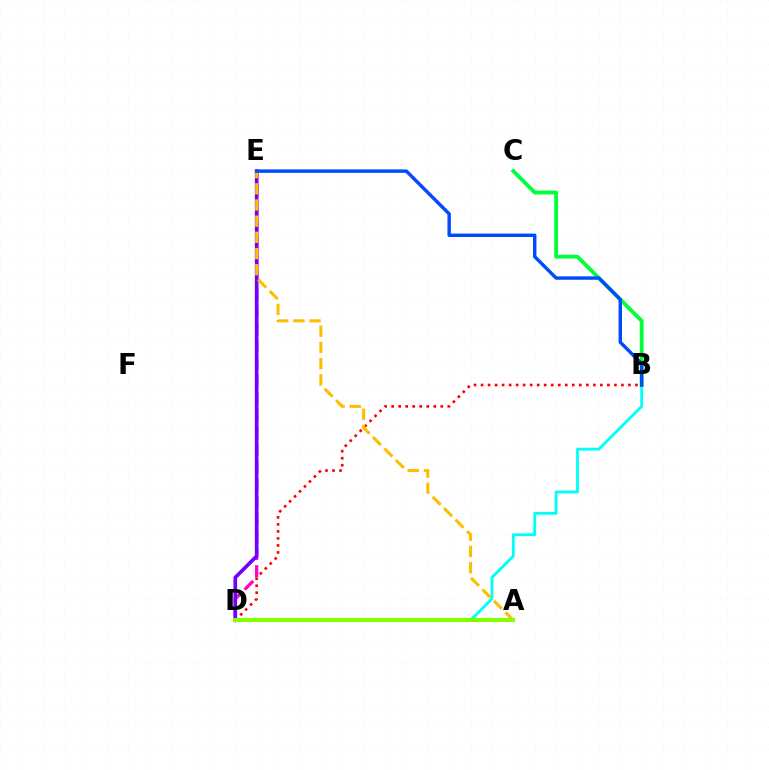{('B', 'D'): [{'color': '#00fff6', 'line_style': 'solid', 'thickness': 2.03}, {'color': '#ff0000', 'line_style': 'dotted', 'thickness': 1.91}], ('D', 'E'): [{'color': '#ff00cf', 'line_style': 'dashed', 'thickness': 2.35}, {'color': '#7200ff', 'line_style': 'solid', 'thickness': 2.64}], ('B', 'C'): [{'color': '#00ff39', 'line_style': 'solid', 'thickness': 2.76}], ('A', 'E'): [{'color': '#ffbd00', 'line_style': 'dashed', 'thickness': 2.2}], ('B', 'E'): [{'color': '#004bff', 'line_style': 'solid', 'thickness': 2.47}], ('A', 'D'): [{'color': '#84ff00', 'line_style': 'solid', 'thickness': 2.91}]}